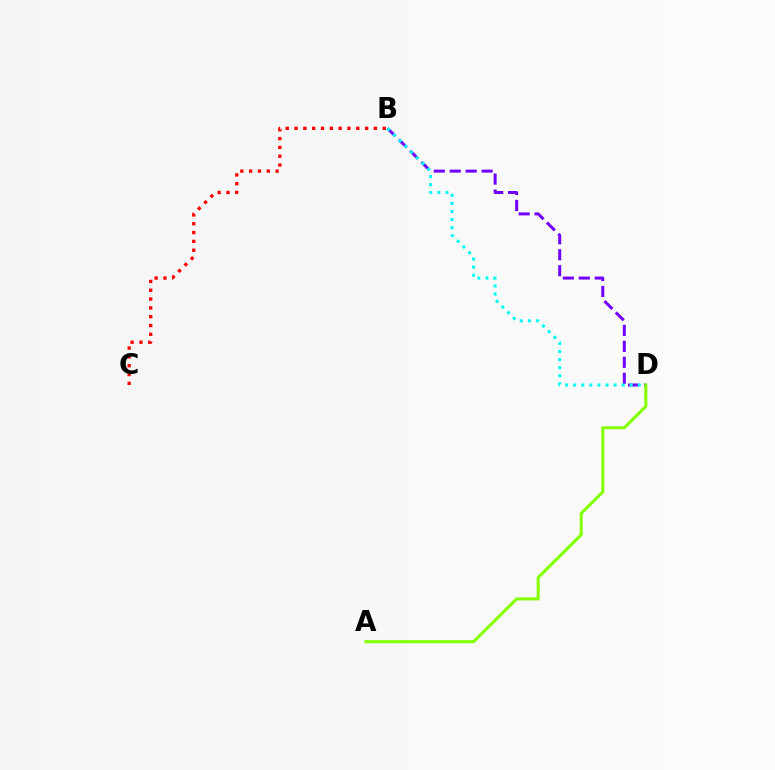{('B', 'D'): [{'color': '#7200ff', 'line_style': 'dashed', 'thickness': 2.17}, {'color': '#00fff6', 'line_style': 'dotted', 'thickness': 2.19}], ('A', 'D'): [{'color': '#84ff00', 'line_style': 'solid', 'thickness': 2.2}], ('B', 'C'): [{'color': '#ff0000', 'line_style': 'dotted', 'thickness': 2.4}]}